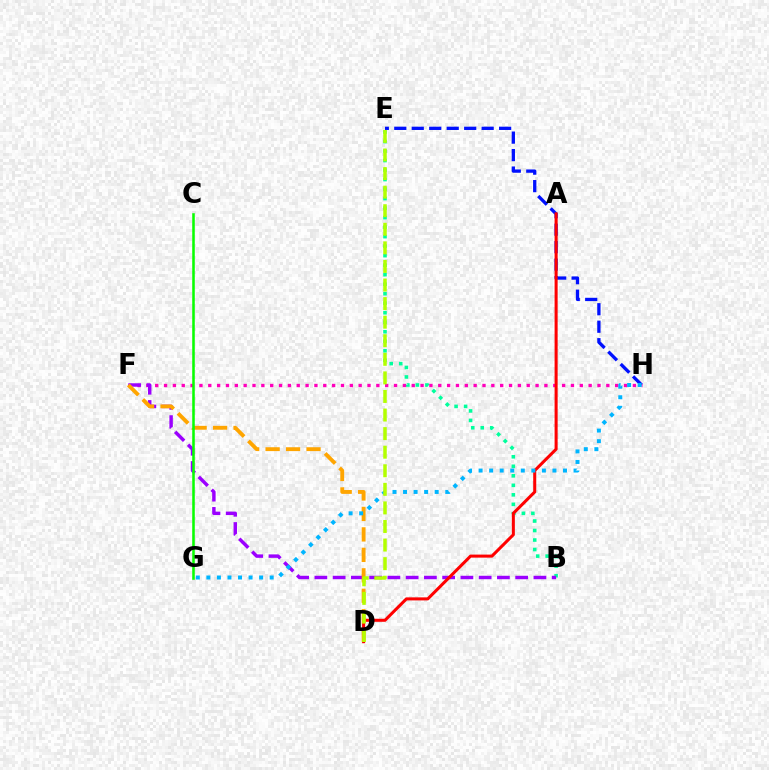{('E', 'H'): [{'color': '#0010ff', 'line_style': 'dashed', 'thickness': 2.37}], ('B', 'E'): [{'color': '#00ff9d', 'line_style': 'dotted', 'thickness': 2.58}], ('F', 'H'): [{'color': '#ff00bd', 'line_style': 'dotted', 'thickness': 2.4}], ('B', 'F'): [{'color': '#9b00ff', 'line_style': 'dashed', 'thickness': 2.48}], ('A', 'D'): [{'color': '#ff0000', 'line_style': 'solid', 'thickness': 2.19}], ('D', 'F'): [{'color': '#ffa500', 'line_style': 'dashed', 'thickness': 2.78}], ('G', 'H'): [{'color': '#00b5ff', 'line_style': 'dotted', 'thickness': 2.87}], ('D', 'E'): [{'color': '#b3ff00', 'line_style': 'dashed', 'thickness': 2.52}], ('C', 'G'): [{'color': '#08ff00', 'line_style': 'solid', 'thickness': 1.84}]}